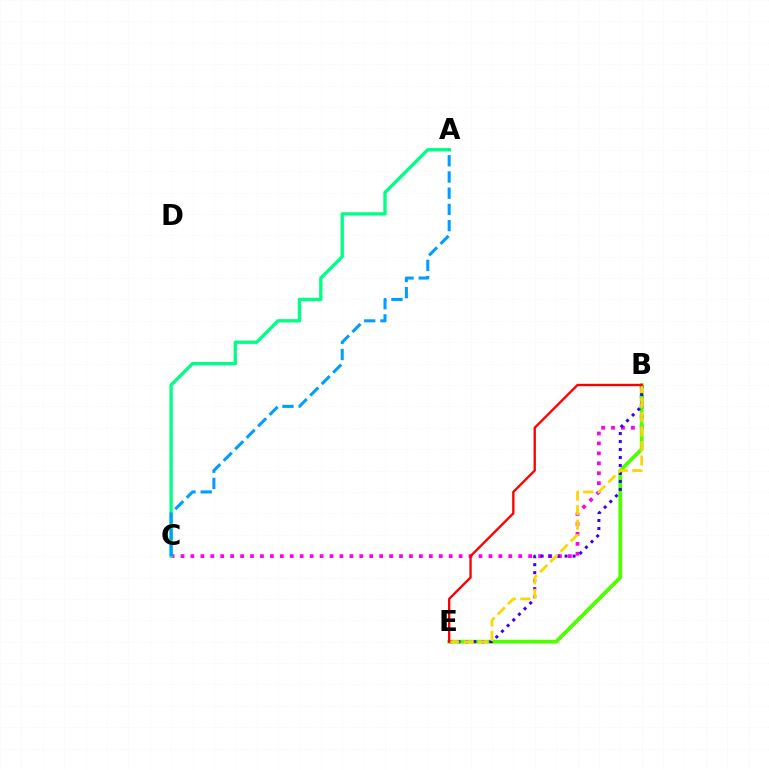{('B', 'C'): [{'color': '#ff00ed', 'line_style': 'dotted', 'thickness': 2.7}], ('B', 'E'): [{'color': '#4fff00', 'line_style': 'solid', 'thickness': 2.73}, {'color': '#3700ff', 'line_style': 'dotted', 'thickness': 2.17}, {'color': '#ffd500', 'line_style': 'dashed', 'thickness': 1.97}, {'color': '#ff0000', 'line_style': 'solid', 'thickness': 1.69}], ('A', 'C'): [{'color': '#00ff86', 'line_style': 'solid', 'thickness': 2.41}, {'color': '#009eff', 'line_style': 'dashed', 'thickness': 2.2}]}